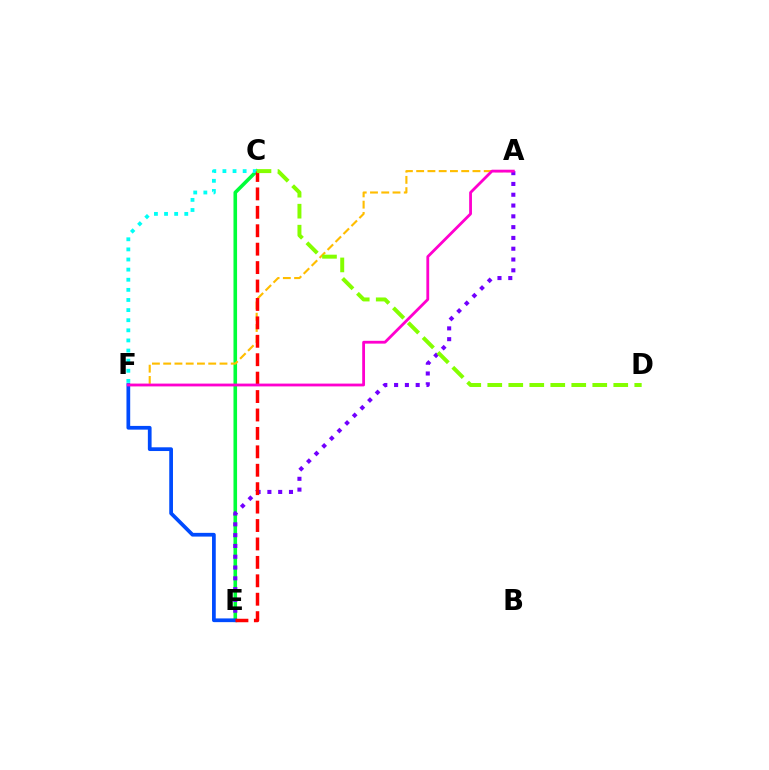{('C', 'E'): [{'color': '#00ff39', 'line_style': 'solid', 'thickness': 2.59}, {'color': '#ff0000', 'line_style': 'dashed', 'thickness': 2.5}], ('A', 'F'): [{'color': '#ffbd00', 'line_style': 'dashed', 'thickness': 1.53}, {'color': '#ff00cf', 'line_style': 'solid', 'thickness': 2.02}], ('C', 'F'): [{'color': '#00fff6', 'line_style': 'dotted', 'thickness': 2.75}], ('A', 'E'): [{'color': '#7200ff', 'line_style': 'dotted', 'thickness': 2.93}], ('E', 'F'): [{'color': '#004bff', 'line_style': 'solid', 'thickness': 2.68}], ('C', 'D'): [{'color': '#84ff00', 'line_style': 'dashed', 'thickness': 2.85}]}